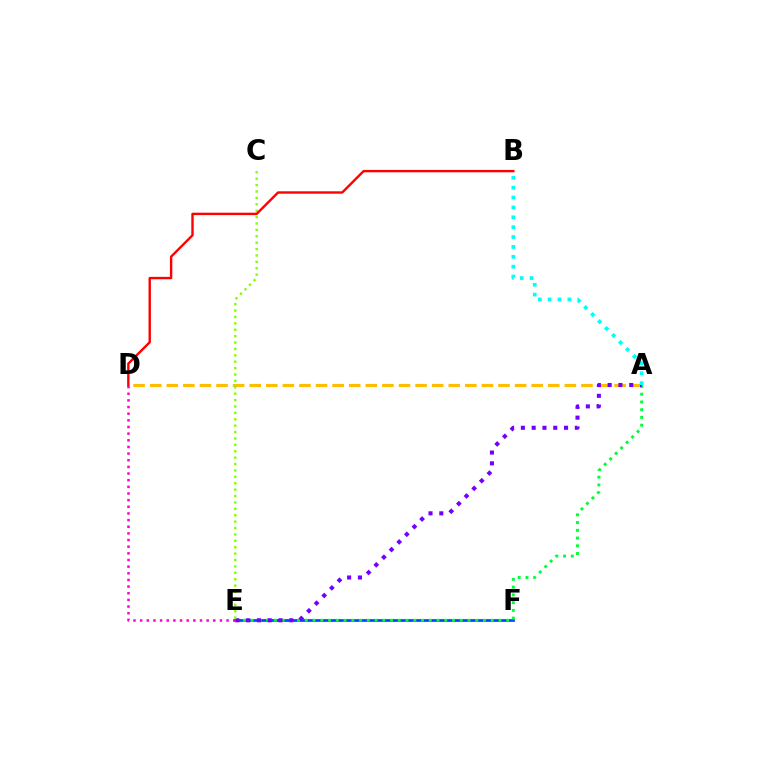{('E', 'F'): [{'color': '#004bff', 'line_style': 'solid', 'thickness': 1.99}], ('A', 'D'): [{'color': '#ffbd00', 'line_style': 'dashed', 'thickness': 2.25}], ('A', 'E'): [{'color': '#00ff39', 'line_style': 'dotted', 'thickness': 2.1}, {'color': '#7200ff', 'line_style': 'dotted', 'thickness': 2.93}], ('D', 'E'): [{'color': '#ff00cf', 'line_style': 'dotted', 'thickness': 1.81}], ('C', 'E'): [{'color': '#84ff00', 'line_style': 'dotted', 'thickness': 1.74}], ('A', 'B'): [{'color': '#00fff6', 'line_style': 'dotted', 'thickness': 2.68}], ('B', 'D'): [{'color': '#ff0000', 'line_style': 'solid', 'thickness': 1.72}]}